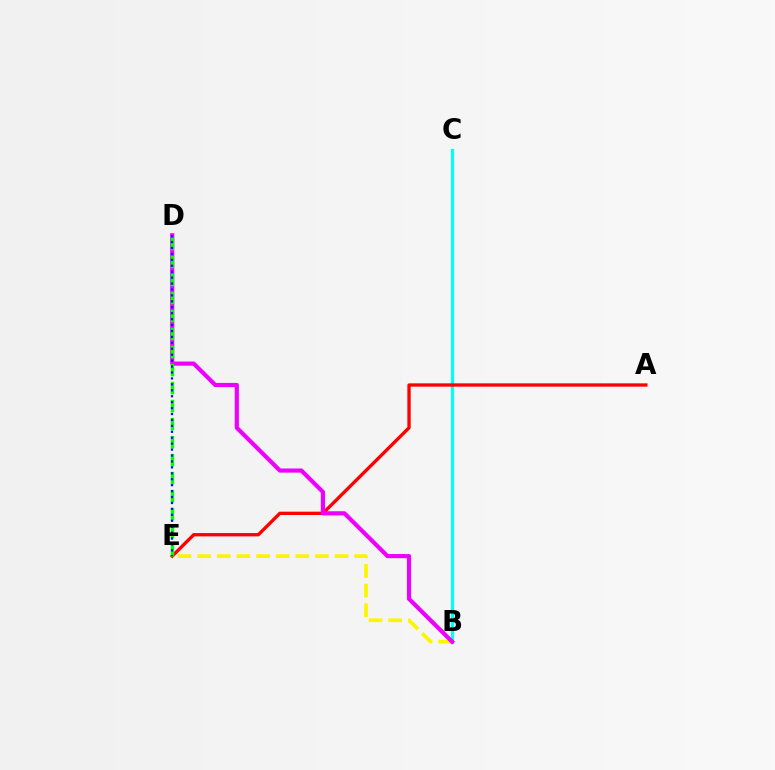{('B', 'C'): [{'color': '#00fff6', 'line_style': 'solid', 'thickness': 2.28}], ('A', 'E'): [{'color': '#ff0000', 'line_style': 'solid', 'thickness': 2.4}], ('B', 'E'): [{'color': '#fcf500', 'line_style': 'dashed', 'thickness': 2.67}], ('B', 'D'): [{'color': '#ee00ff', 'line_style': 'solid', 'thickness': 2.99}], ('D', 'E'): [{'color': '#08ff00', 'line_style': 'dashed', 'thickness': 2.45}, {'color': '#0010ff', 'line_style': 'dotted', 'thickness': 1.61}]}